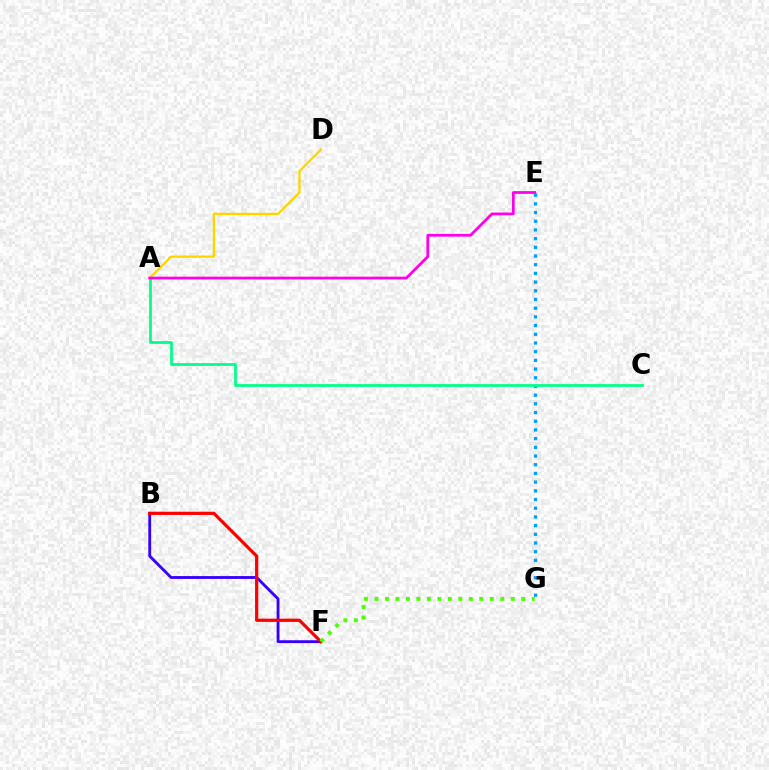{('E', 'G'): [{'color': '#009eff', 'line_style': 'dotted', 'thickness': 2.36}], ('B', 'F'): [{'color': '#3700ff', 'line_style': 'solid', 'thickness': 2.05}, {'color': '#ff0000', 'line_style': 'solid', 'thickness': 2.32}], ('F', 'G'): [{'color': '#4fff00', 'line_style': 'dotted', 'thickness': 2.85}], ('A', 'C'): [{'color': '#00ff86', 'line_style': 'solid', 'thickness': 1.98}], ('A', 'D'): [{'color': '#ffd500', 'line_style': 'solid', 'thickness': 1.64}], ('A', 'E'): [{'color': '#ff00ed', 'line_style': 'solid', 'thickness': 1.99}]}